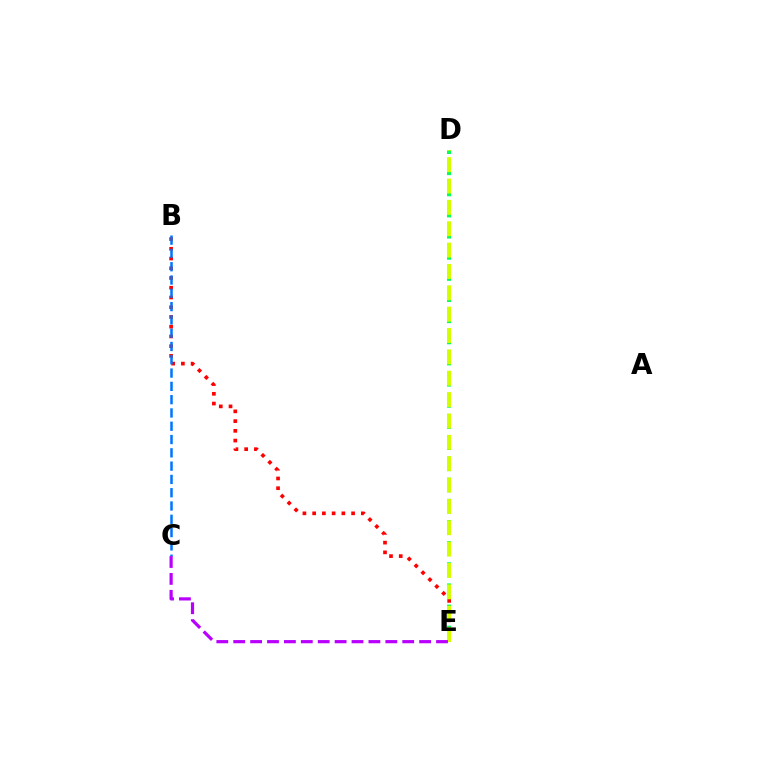{('B', 'E'): [{'color': '#ff0000', 'line_style': 'dotted', 'thickness': 2.65}], ('D', 'E'): [{'color': '#00ff5c', 'line_style': 'dotted', 'thickness': 2.87}, {'color': '#d1ff00', 'line_style': 'dashed', 'thickness': 2.9}], ('B', 'C'): [{'color': '#0074ff', 'line_style': 'dashed', 'thickness': 1.81}], ('C', 'E'): [{'color': '#b900ff', 'line_style': 'dashed', 'thickness': 2.3}]}